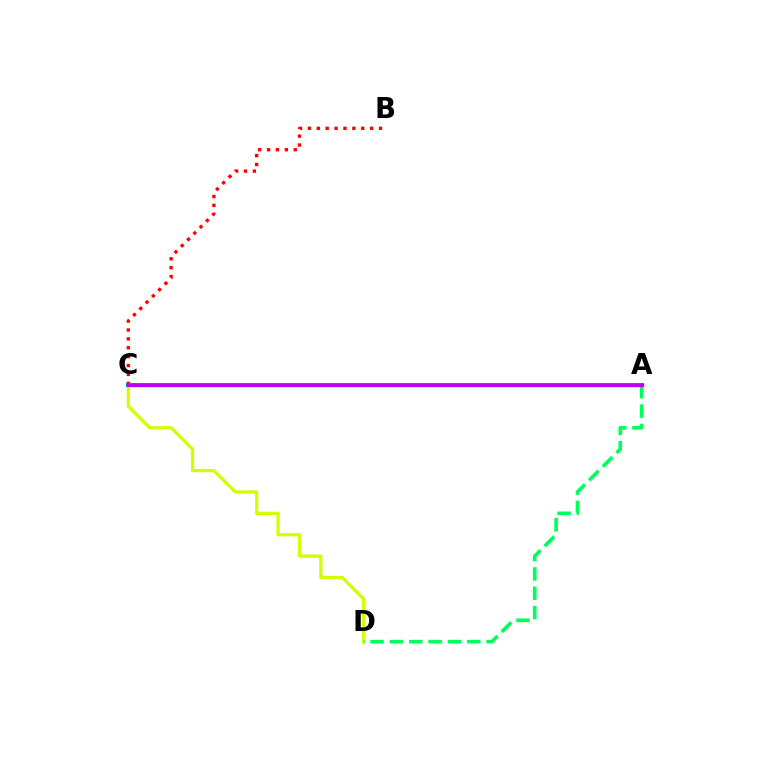{('C', 'D'): [{'color': '#d1ff00', 'line_style': 'solid', 'thickness': 2.34}], ('B', 'C'): [{'color': '#ff0000', 'line_style': 'dotted', 'thickness': 2.42}], ('A', 'C'): [{'color': '#0074ff', 'line_style': 'solid', 'thickness': 2.82}, {'color': '#b900ff', 'line_style': 'solid', 'thickness': 2.33}], ('A', 'D'): [{'color': '#00ff5c', 'line_style': 'dashed', 'thickness': 2.63}]}